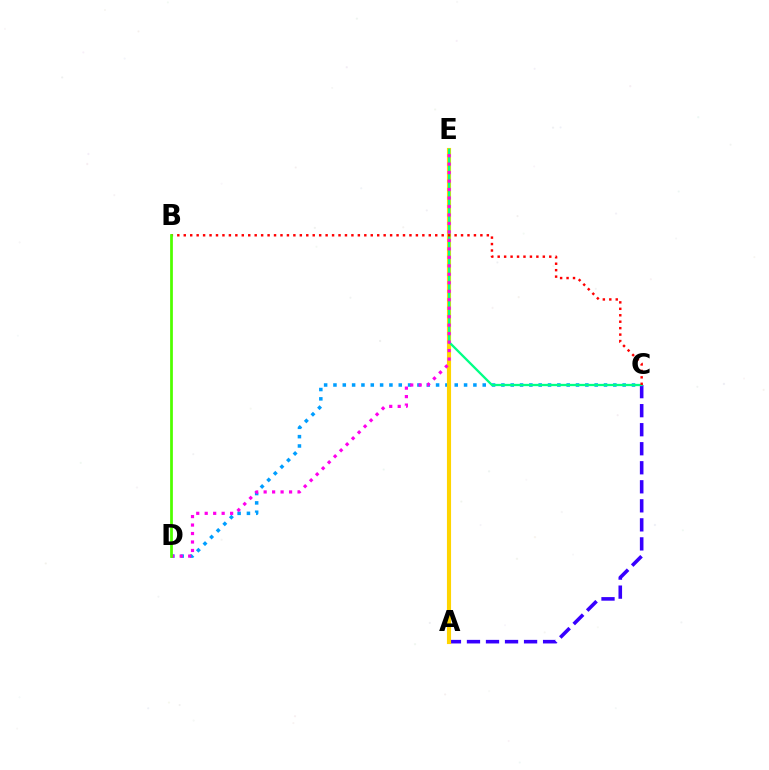{('C', 'D'): [{'color': '#009eff', 'line_style': 'dotted', 'thickness': 2.53}], ('A', 'C'): [{'color': '#3700ff', 'line_style': 'dashed', 'thickness': 2.59}], ('A', 'E'): [{'color': '#ffd500', 'line_style': 'solid', 'thickness': 2.97}], ('C', 'E'): [{'color': '#00ff86', 'line_style': 'solid', 'thickness': 1.65}], ('B', 'C'): [{'color': '#ff0000', 'line_style': 'dotted', 'thickness': 1.75}], ('D', 'E'): [{'color': '#ff00ed', 'line_style': 'dotted', 'thickness': 2.3}], ('B', 'D'): [{'color': '#4fff00', 'line_style': 'solid', 'thickness': 1.98}]}